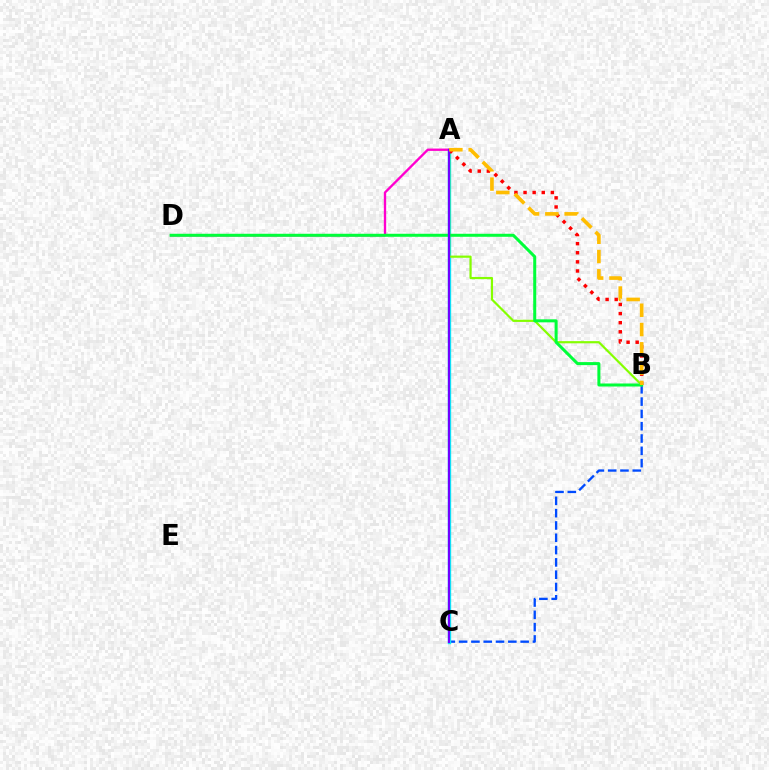{('B', 'C'): [{'color': '#004bff', 'line_style': 'dashed', 'thickness': 1.67}], ('A', 'C'): [{'color': '#00fff6', 'line_style': 'solid', 'thickness': 2.43}, {'color': '#7200ff', 'line_style': 'solid', 'thickness': 1.63}], ('A', 'B'): [{'color': '#84ff00', 'line_style': 'solid', 'thickness': 1.57}, {'color': '#ff0000', 'line_style': 'dotted', 'thickness': 2.47}, {'color': '#ffbd00', 'line_style': 'dashed', 'thickness': 2.62}], ('A', 'D'): [{'color': '#ff00cf', 'line_style': 'solid', 'thickness': 1.69}], ('B', 'D'): [{'color': '#00ff39', 'line_style': 'solid', 'thickness': 2.17}]}